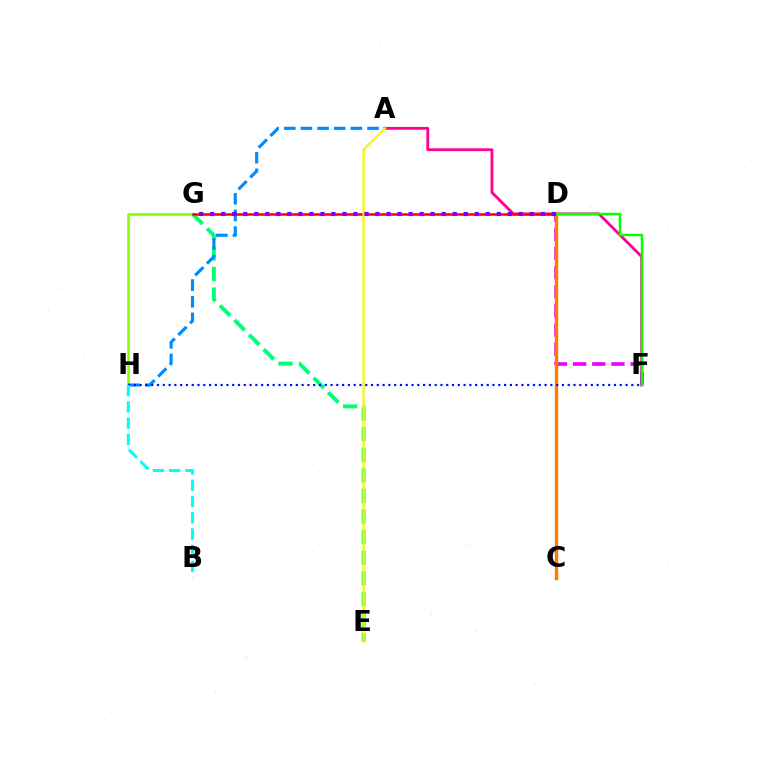{('E', 'G'): [{'color': '#00ff74', 'line_style': 'dashed', 'thickness': 2.8}], ('G', 'H'): [{'color': '#84ff00', 'line_style': 'solid', 'thickness': 1.85}], ('A', 'H'): [{'color': '#008cff', 'line_style': 'dashed', 'thickness': 2.26}], ('A', 'F'): [{'color': '#ff0094', 'line_style': 'solid', 'thickness': 2.04}], ('D', 'F'): [{'color': '#ee00ff', 'line_style': 'dashed', 'thickness': 2.6}, {'color': '#08ff00', 'line_style': 'solid', 'thickness': 1.79}], ('D', 'G'): [{'color': '#ff0000', 'line_style': 'solid', 'thickness': 1.81}, {'color': '#7200ff', 'line_style': 'dotted', 'thickness': 2.99}], ('C', 'D'): [{'color': '#ff7c00', 'line_style': 'solid', 'thickness': 2.45}], ('A', 'E'): [{'color': '#fcf500', 'line_style': 'solid', 'thickness': 1.62}], ('F', 'H'): [{'color': '#0010ff', 'line_style': 'dotted', 'thickness': 1.57}], ('B', 'H'): [{'color': '#00fff6', 'line_style': 'dashed', 'thickness': 2.21}]}